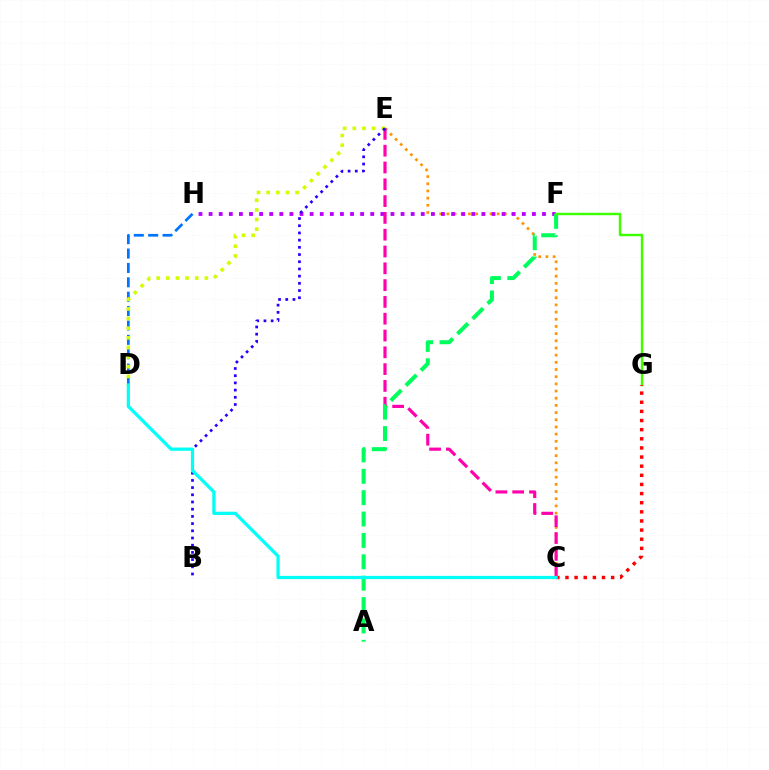{('C', 'E'): [{'color': '#ff9400', 'line_style': 'dotted', 'thickness': 1.95}, {'color': '#ff00ac', 'line_style': 'dashed', 'thickness': 2.28}], ('F', 'H'): [{'color': '#b900ff', 'line_style': 'dotted', 'thickness': 2.74}], ('D', 'H'): [{'color': '#0074ff', 'line_style': 'dashed', 'thickness': 1.95}], ('D', 'E'): [{'color': '#d1ff00', 'line_style': 'dotted', 'thickness': 2.62}], ('A', 'F'): [{'color': '#00ff5c', 'line_style': 'dashed', 'thickness': 2.9}], ('B', 'E'): [{'color': '#2500ff', 'line_style': 'dotted', 'thickness': 1.96}], ('F', 'G'): [{'color': '#3dff00', 'line_style': 'solid', 'thickness': 1.75}], ('C', 'G'): [{'color': '#ff0000', 'line_style': 'dotted', 'thickness': 2.48}], ('C', 'D'): [{'color': '#00fff6', 'line_style': 'solid', 'thickness': 2.34}]}